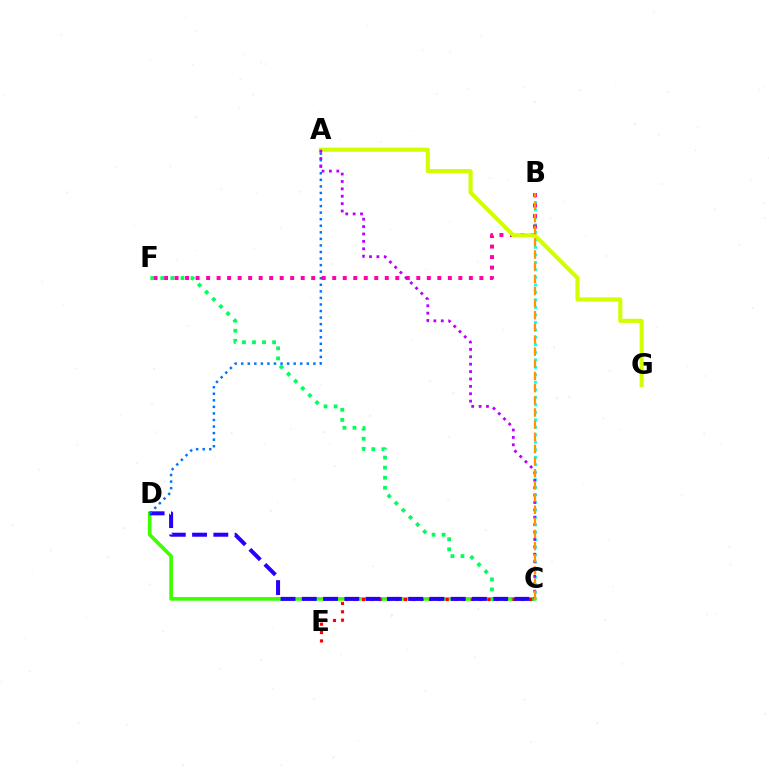{('B', 'C'): [{'color': '#00fff6', 'line_style': 'dotted', 'thickness': 2.04}, {'color': '#ff9400', 'line_style': 'dashed', 'thickness': 1.65}], ('C', 'D'): [{'color': '#3dff00', 'line_style': 'solid', 'thickness': 2.63}, {'color': '#2500ff', 'line_style': 'dashed', 'thickness': 2.89}], ('B', 'F'): [{'color': '#ff00ac', 'line_style': 'dotted', 'thickness': 2.86}], ('C', 'F'): [{'color': '#00ff5c', 'line_style': 'dotted', 'thickness': 2.73}], ('A', 'G'): [{'color': '#d1ff00', 'line_style': 'solid', 'thickness': 2.96}], ('C', 'E'): [{'color': '#ff0000', 'line_style': 'dotted', 'thickness': 2.27}], ('A', 'D'): [{'color': '#0074ff', 'line_style': 'dotted', 'thickness': 1.78}], ('A', 'C'): [{'color': '#b900ff', 'line_style': 'dotted', 'thickness': 2.01}]}